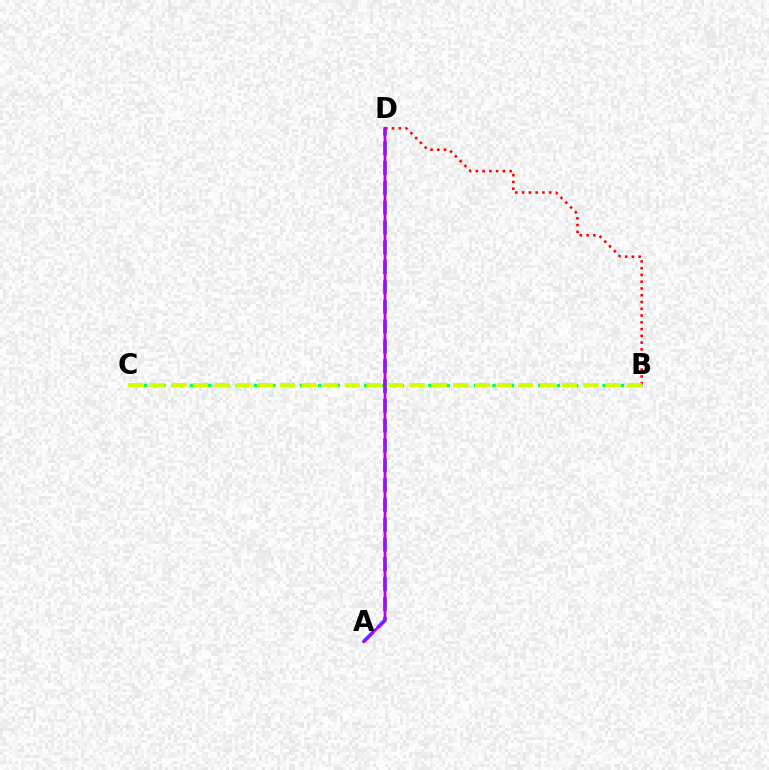{('B', 'C'): [{'color': '#00ff5c', 'line_style': 'dotted', 'thickness': 2.49}, {'color': '#d1ff00', 'line_style': 'dashed', 'thickness': 2.95}], ('A', 'D'): [{'color': '#0074ff', 'line_style': 'dashed', 'thickness': 2.69}, {'color': '#b900ff', 'line_style': 'solid', 'thickness': 2.0}], ('B', 'D'): [{'color': '#ff0000', 'line_style': 'dotted', 'thickness': 1.84}]}